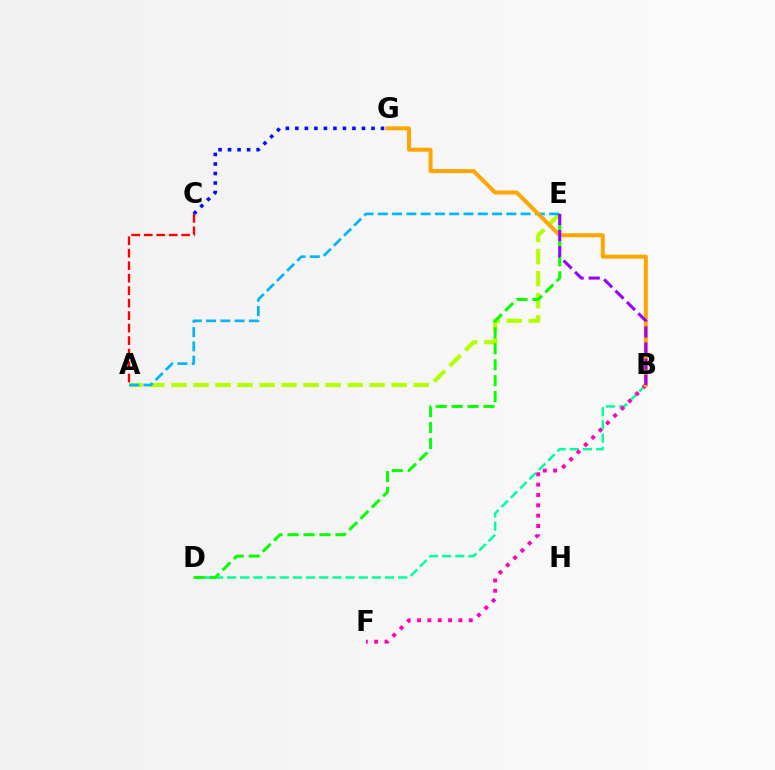{('A', 'E'): [{'color': '#b3ff00', 'line_style': 'dashed', 'thickness': 2.99}, {'color': '#00b5ff', 'line_style': 'dashed', 'thickness': 1.94}], ('C', 'G'): [{'color': '#0010ff', 'line_style': 'dotted', 'thickness': 2.58}], ('B', 'D'): [{'color': '#00ff9d', 'line_style': 'dashed', 'thickness': 1.79}], ('D', 'E'): [{'color': '#08ff00', 'line_style': 'dashed', 'thickness': 2.16}], ('B', 'F'): [{'color': '#ff00bd', 'line_style': 'dotted', 'thickness': 2.81}], ('B', 'G'): [{'color': '#ffa500', 'line_style': 'solid', 'thickness': 2.87}], ('B', 'E'): [{'color': '#9b00ff', 'line_style': 'dashed', 'thickness': 2.19}], ('A', 'C'): [{'color': '#ff0000', 'line_style': 'dashed', 'thickness': 1.7}]}